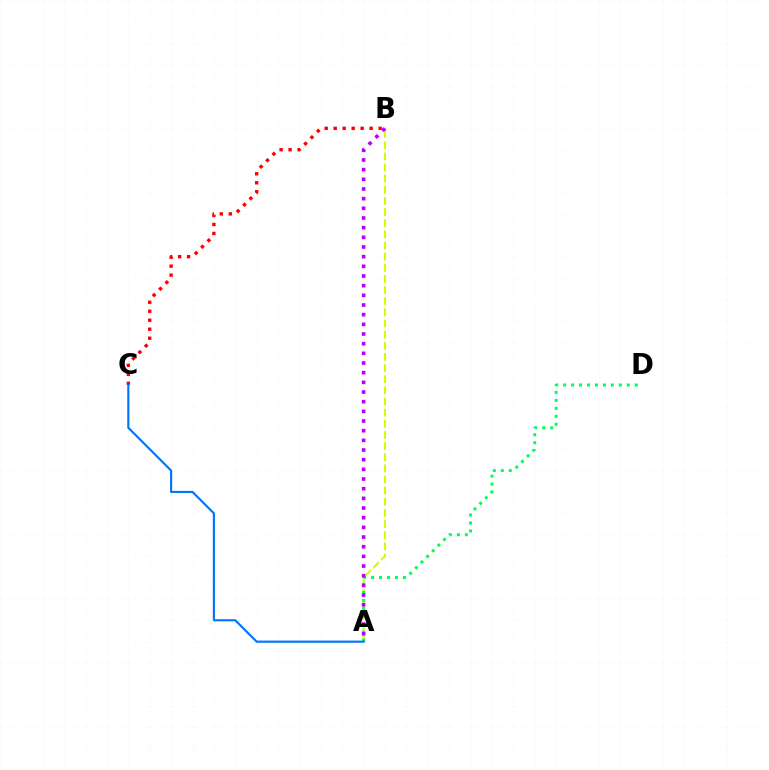{('A', 'B'): [{'color': '#d1ff00', 'line_style': 'dashed', 'thickness': 1.51}, {'color': '#b900ff', 'line_style': 'dotted', 'thickness': 2.63}], ('B', 'C'): [{'color': '#ff0000', 'line_style': 'dotted', 'thickness': 2.44}], ('A', 'D'): [{'color': '#00ff5c', 'line_style': 'dotted', 'thickness': 2.16}], ('A', 'C'): [{'color': '#0074ff', 'line_style': 'solid', 'thickness': 1.54}]}